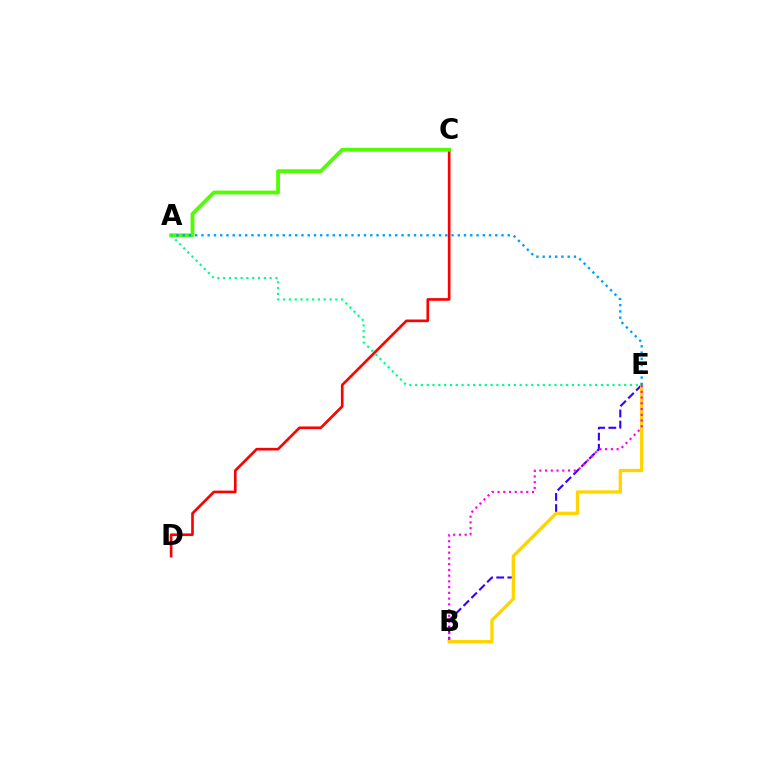{('C', 'D'): [{'color': '#ff0000', 'line_style': 'solid', 'thickness': 1.91}], ('B', 'E'): [{'color': '#3700ff', 'line_style': 'dashed', 'thickness': 1.51}, {'color': '#ffd500', 'line_style': 'solid', 'thickness': 2.38}, {'color': '#ff00ed', 'line_style': 'dotted', 'thickness': 1.56}], ('A', 'C'): [{'color': '#4fff00', 'line_style': 'solid', 'thickness': 2.73}], ('A', 'E'): [{'color': '#009eff', 'line_style': 'dotted', 'thickness': 1.7}, {'color': '#00ff86', 'line_style': 'dotted', 'thickness': 1.58}]}